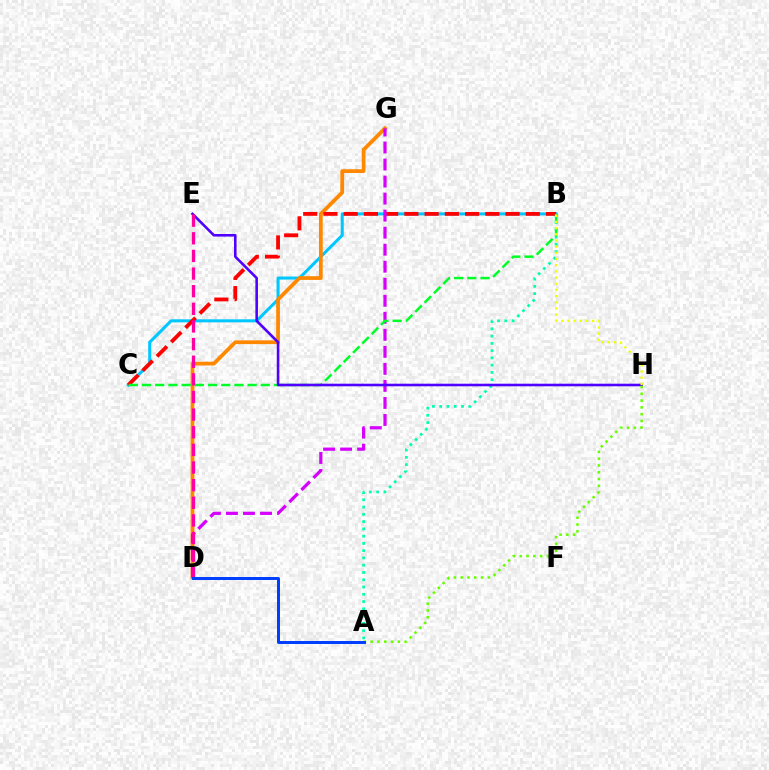{('A', 'B'): [{'color': '#00ffaf', 'line_style': 'dotted', 'thickness': 1.98}], ('B', 'C'): [{'color': '#00c7ff', 'line_style': 'solid', 'thickness': 2.19}, {'color': '#ff0000', 'line_style': 'dashed', 'thickness': 2.75}, {'color': '#00ff27', 'line_style': 'dashed', 'thickness': 1.79}], ('D', 'G'): [{'color': '#ff8800', 'line_style': 'solid', 'thickness': 2.71}, {'color': '#d600ff', 'line_style': 'dashed', 'thickness': 2.31}], ('E', 'H'): [{'color': '#4f00ff', 'line_style': 'solid', 'thickness': 1.86}], ('D', 'E'): [{'color': '#ff00a0', 'line_style': 'dashed', 'thickness': 2.4}], ('A', 'H'): [{'color': '#66ff00', 'line_style': 'dotted', 'thickness': 1.85}], ('A', 'D'): [{'color': '#003fff', 'line_style': 'solid', 'thickness': 2.15}], ('B', 'H'): [{'color': '#eeff00', 'line_style': 'dotted', 'thickness': 1.68}]}